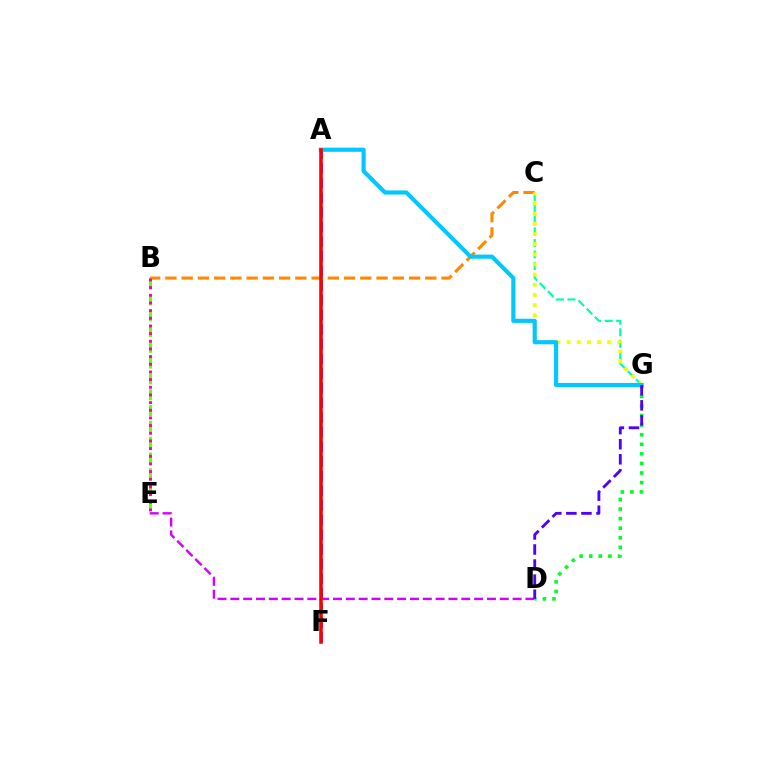{('A', 'F'): [{'color': '#003fff', 'line_style': 'dashed', 'thickness': 1.99}, {'color': '#ff0000', 'line_style': 'solid', 'thickness': 2.58}], ('C', 'G'): [{'color': '#00ffaf', 'line_style': 'dashed', 'thickness': 1.56}, {'color': '#eeff00', 'line_style': 'dotted', 'thickness': 2.76}], ('D', 'G'): [{'color': '#00ff27', 'line_style': 'dotted', 'thickness': 2.6}, {'color': '#4f00ff', 'line_style': 'dashed', 'thickness': 2.05}], ('B', 'C'): [{'color': '#ff8800', 'line_style': 'dashed', 'thickness': 2.21}], ('B', 'E'): [{'color': '#66ff00', 'line_style': 'dashed', 'thickness': 2.15}, {'color': '#ff00a0', 'line_style': 'dotted', 'thickness': 2.08}], ('D', 'E'): [{'color': '#d600ff', 'line_style': 'dashed', 'thickness': 1.74}], ('A', 'G'): [{'color': '#00c7ff', 'line_style': 'solid', 'thickness': 2.97}]}